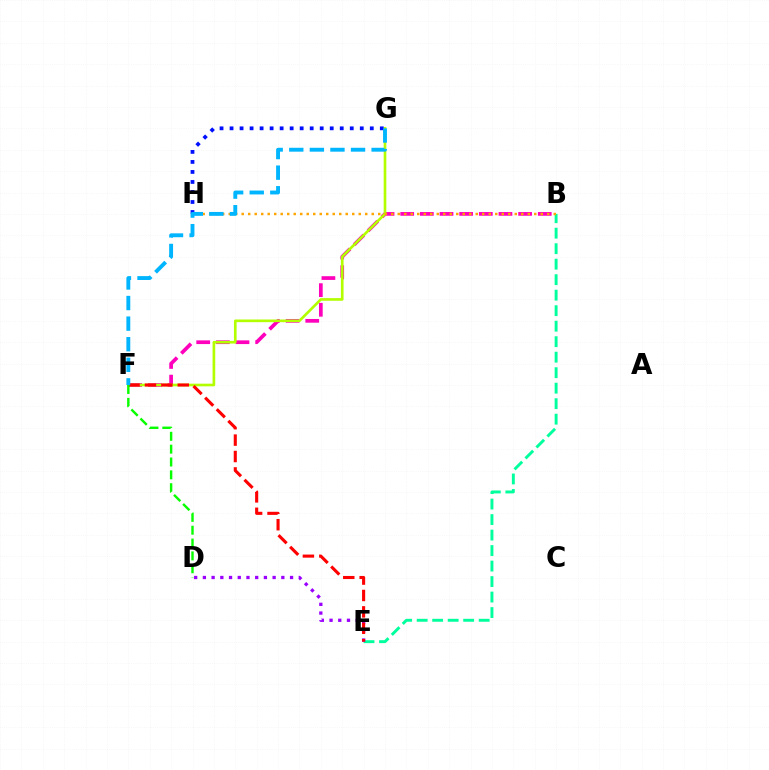{('B', 'F'): [{'color': '#ff00bd', 'line_style': 'dashed', 'thickness': 2.67}], ('F', 'G'): [{'color': '#b3ff00', 'line_style': 'solid', 'thickness': 1.92}, {'color': '#00b5ff', 'line_style': 'dashed', 'thickness': 2.8}], ('G', 'H'): [{'color': '#0010ff', 'line_style': 'dotted', 'thickness': 2.72}], ('B', 'E'): [{'color': '#00ff9d', 'line_style': 'dashed', 'thickness': 2.11}], ('D', 'E'): [{'color': '#9b00ff', 'line_style': 'dotted', 'thickness': 2.37}], ('B', 'H'): [{'color': '#ffa500', 'line_style': 'dotted', 'thickness': 1.77}], ('E', 'F'): [{'color': '#ff0000', 'line_style': 'dashed', 'thickness': 2.23}], ('D', 'F'): [{'color': '#08ff00', 'line_style': 'dashed', 'thickness': 1.75}]}